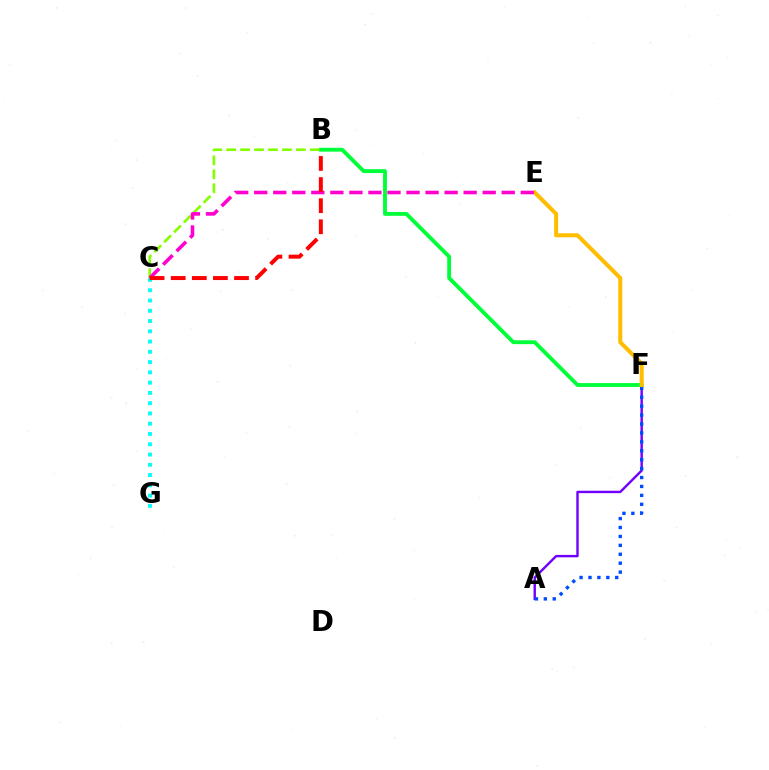{('C', 'G'): [{'color': '#00fff6', 'line_style': 'dotted', 'thickness': 2.79}], ('A', 'F'): [{'color': '#7200ff', 'line_style': 'solid', 'thickness': 1.74}, {'color': '#004bff', 'line_style': 'dotted', 'thickness': 2.42}], ('B', 'F'): [{'color': '#00ff39', 'line_style': 'solid', 'thickness': 2.78}], ('E', 'F'): [{'color': '#ffbd00', 'line_style': 'solid', 'thickness': 2.89}], ('B', 'C'): [{'color': '#84ff00', 'line_style': 'dashed', 'thickness': 1.89}, {'color': '#ff0000', 'line_style': 'dashed', 'thickness': 2.87}], ('C', 'E'): [{'color': '#ff00cf', 'line_style': 'dashed', 'thickness': 2.59}]}